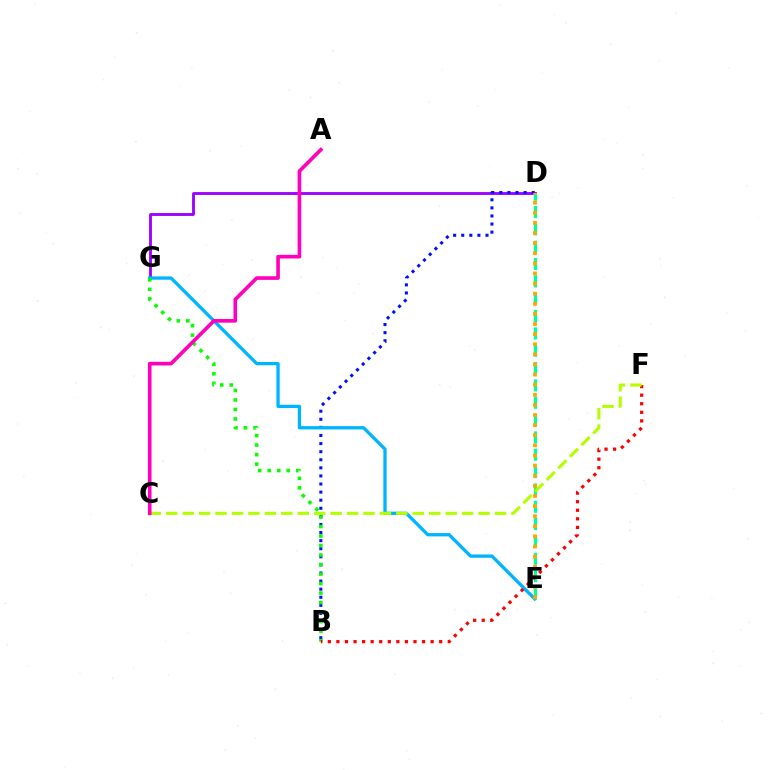{('D', 'G'): [{'color': '#9b00ff', 'line_style': 'solid', 'thickness': 2.04}], ('B', 'D'): [{'color': '#0010ff', 'line_style': 'dotted', 'thickness': 2.2}], ('E', 'G'): [{'color': '#00b5ff', 'line_style': 'solid', 'thickness': 2.38}], ('D', 'E'): [{'color': '#00ff9d', 'line_style': 'dashed', 'thickness': 2.36}, {'color': '#ffa500', 'line_style': 'dotted', 'thickness': 2.75}], ('B', 'G'): [{'color': '#08ff00', 'line_style': 'dotted', 'thickness': 2.58}], ('B', 'F'): [{'color': '#ff0000', 'line_style': 'dotted', 'thickness': 2.33}], ('C', 'F'): [{'color': '#b3ff00', 'line_style': 'dashed', 'thickness': 2.23}], ('A', 'C'): [{'color': '#ff00bd', 'line_style': 'solid', 'thickness': 2.61}]}